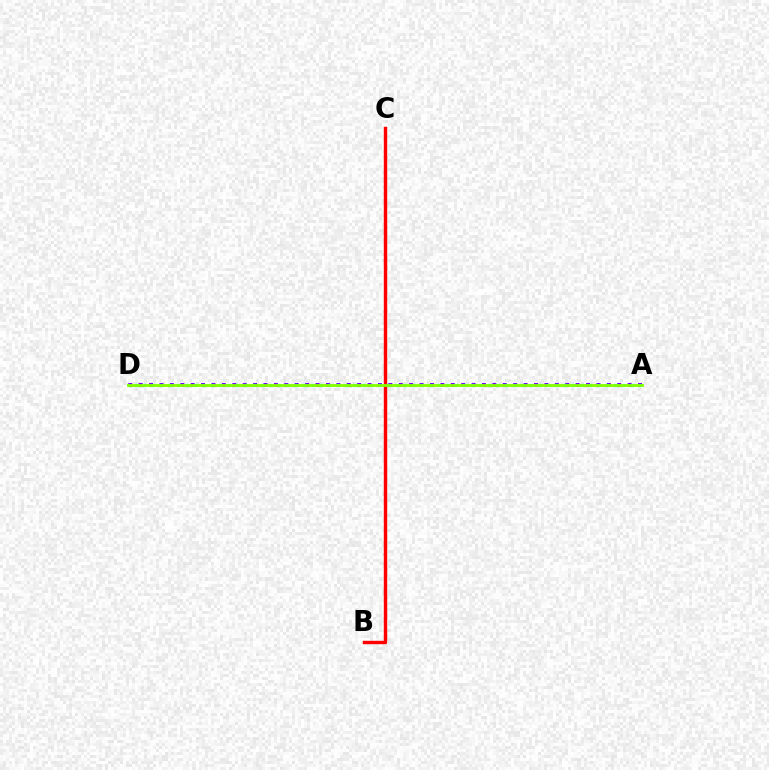{('B', 'C'): [{'color': '#ff0000', 'line_style': 'solid', 'thickness': 2.45}], ('A', 'D'): [{'color': '#7200ff', 'line_style': 'dotted', 'thickness': 2.83}, {'color': '#00fff6', 'line_style': 'dotted', 'thickness': 2.28}, {'color': '#84ff00', 'line_style': 'solid', 'thickness': 2.03}]}